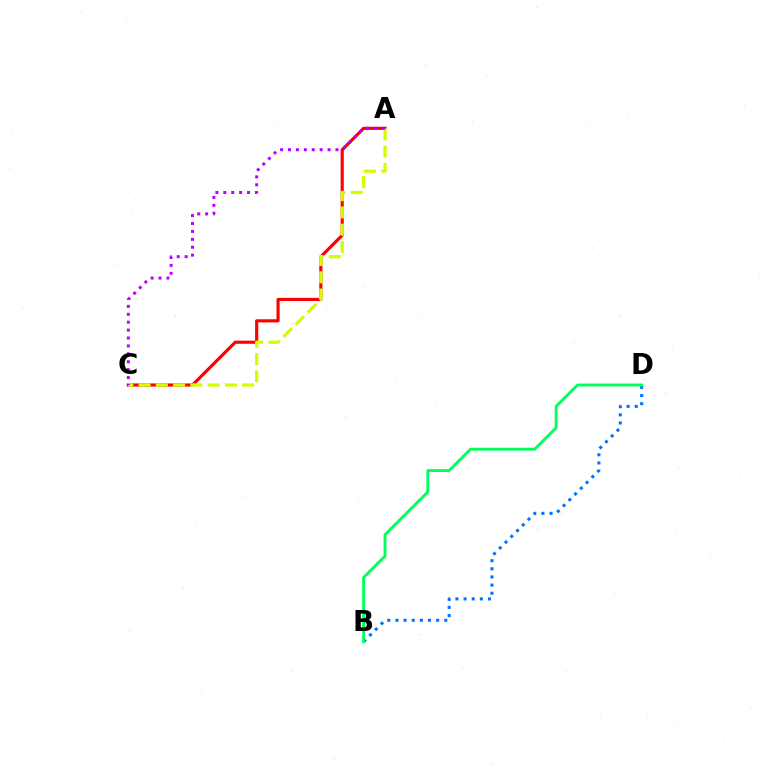{('A', 'C'): [{'color': '#ff0000', 'line_style': 'solid', 'thickness': 2.26}, {'color': '#d1ff00', 'line_style': 'dashed', 'thickness': 2.34}, {'color': '#b900ff', 'line_style': 'dotted', 'thickness': 2.15}], ('B', 'D'): [{'color': '#0074ff', 'line_style': 'dotted', 'thickness': 2.21}, {'color': '#00ff5c', 'line_style': 'solid', 'thickness': 2.07}]}